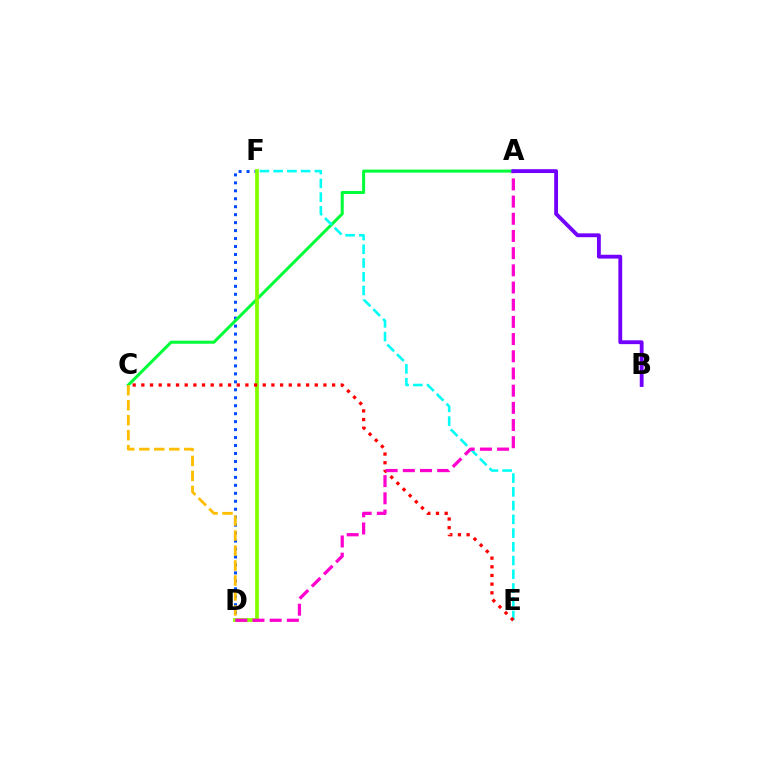{('D', 'F'): [{'color': '#004bff', 'line_style': 'dotted', 'thickness': 2.16}, {'color': '#84ff00', 'line_style': 'solid', 'thickness': 2.72}], ('A', 'C'): [{'color': '#00ff39', 'line_style': 'solid', 'thickness': 2.19}], ('E', 'F'): [{'color': '#00fff6', 'line_style': 'dashed', 'thickness': 1.87}], ('C', 'E'): [{'color': '#ff0000', 'line_style': 'dotted', 'thickness': 2.36}], ('A', 'D'): [{'color': '#ff00cf', 'line_style': 'dashed', 'thickness': 2.34}], ('C', 'D'): [{'color': '#ffbd00', 'line_style': 'dashed', 'thickness': 2.04}], ('A', 'B'): [{'color': '#7200ff', 'line_style': 'solid', 'thickness': 2.76}]}